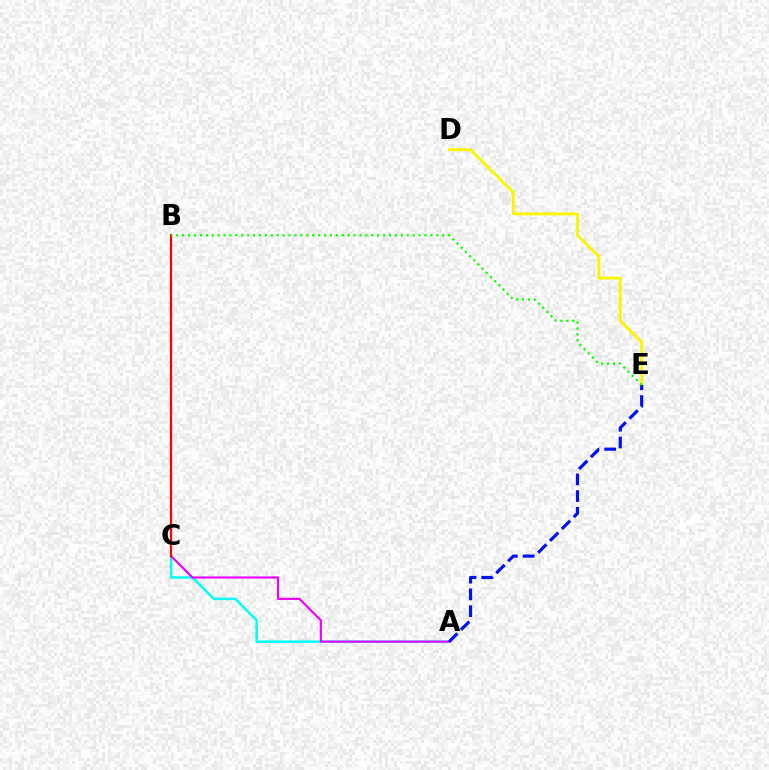{('A', 'C'): [{'color': '#00fff6', 'line_style': 'solid', 'thickness': 1.8}, {'color': '#ee00ff', 'line_style': 'solid', 'thickness': 1.54}], ('D', 'E'): [{'color': '#fcf500', 'line_style': 'solid', 'thickness': 2.08}], ('A', 'E'): [{'color': '#0010ff', 'line_style': 'dashed', 'thickness': 2.28}], ('B', 'C'): [{'color': '#ff0000', 'line_style': 'solid', 'thickness': 1.61}], ('B', 'E'): [{'color': '#08ff00', 'line_style': 'dotted', 'thickness': 1.61}]}